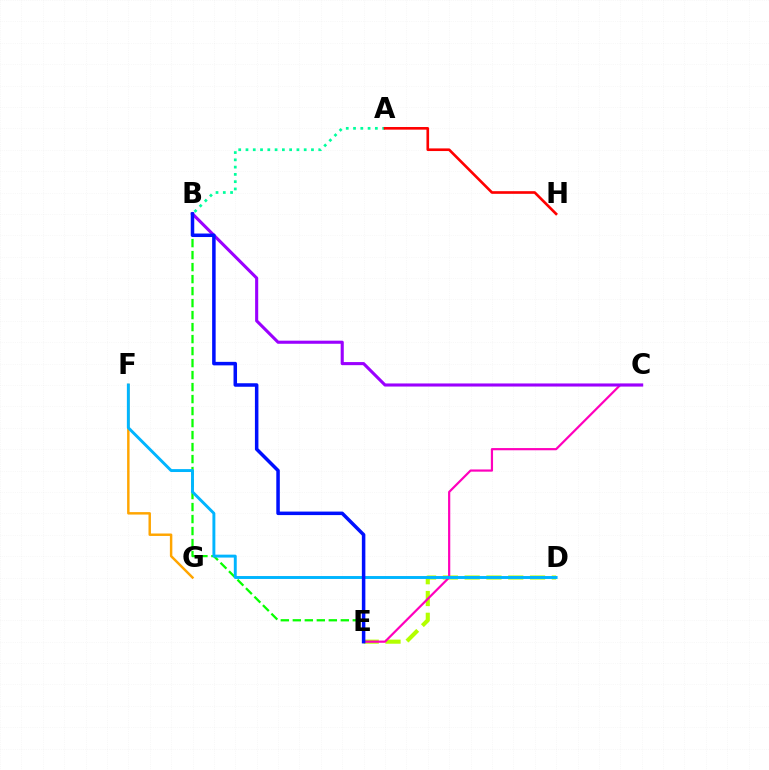{('D', 'E'): [{'color': '#b3ff00', 'line_style': 'dashed', 'thickness': 2.96}], ('B', 'E'): [{'color': '#08ff00', 'line_style': 'dashed', 'thickness': 1.63}, {'color': '#0010ff', 'line_style': 'solid', 'thickness': 2.53}], ('C', 'E'): [{'color': '#ff00bd', 'line_style': 'solid', 'thickness': 1.58}], ('F', 'G'): [{'color': '#ffa500', 'line_style': 'solid', 'thickness': 1.77}], ('B', 'C'): [{'color': '#9b00ff', 'line_style': 'solid', 'thickness': 2.23}], ('D', 'F'): [{'color': '#00b5ff', 'line_style': 'solid', 'thickness': 2.1}], ('A', 'B'): [{'color': '#00ff9d', 'line_style': 'dotted', 'thickness': 1.98}], ('A', 'H'): [{'color': '#ff0000', 'line_style': 'solid', 'thickness': 1.9}]}